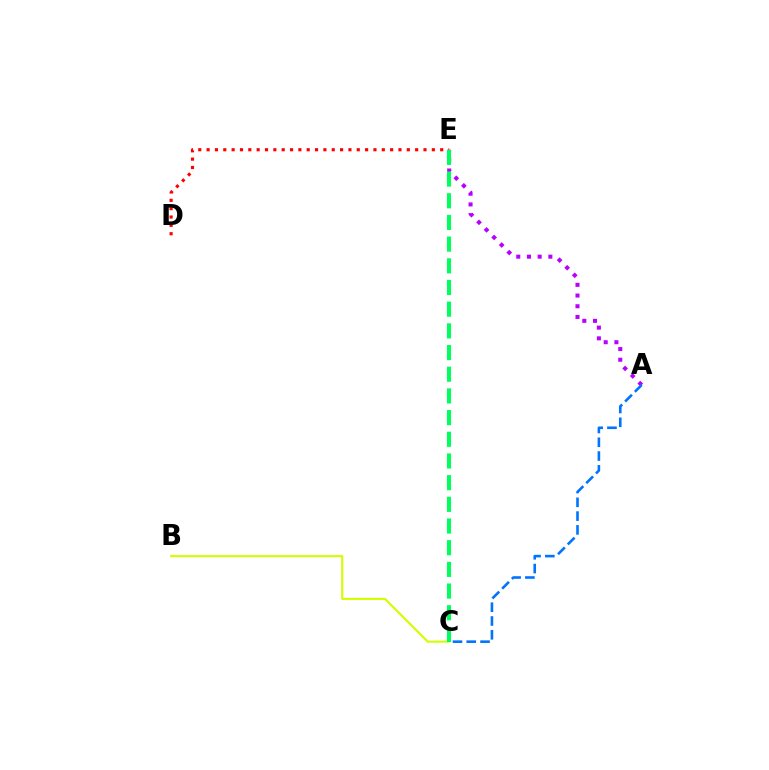{('B', 'C'): [{'color': '#d1ff00', 'line_style': 'solid', 'thickness': 1.52}], ('A', 'E'): [{'color': '#b900ff', 'line_style': 'dotted', 'thickness': 2.91}], ('D', 'E'): [{'color': '#ff0000', 'line_style': 'dotted', 'thickness': 2.27}], ('C', 'E'): [{'color': '#00ff5c', 'line_style': 'dashed', 'thickness': 2.95}], ('A', 'C'): [{'color': '#0074ff', 'line_style': 'dashed', 'thickness': 1.87}]}